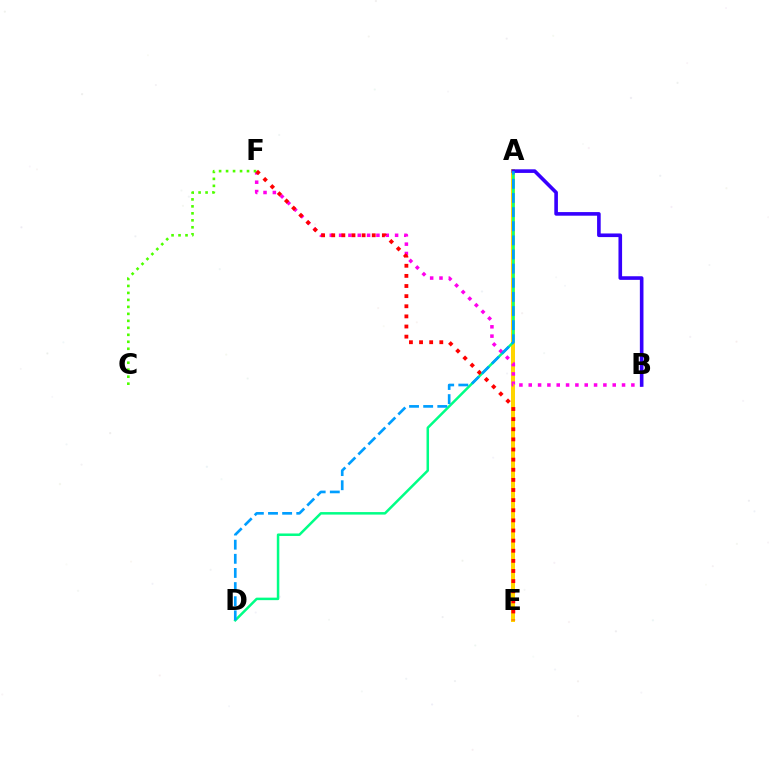{('A', 'E'): [{'color': '#ffd500', 'line_style': 'solid', 'thickness': 2.88}], ('A', 'D'): [{'color': '#00ff86', 'line_style': 'solid', 'thickness': 1.8}, {'color': '#009eff', 'line_style': 'dashed', 'thickness': 1.92}], ('B', 'F'): [{'color': '#ff00ed', 'line_style': 'dotted', 'thickness': 2.54}], ('A', 'B'): [{'color': '#3700ff', 'line_style': 'solid', 'thickness': 2.6}], ('E', 'F'): [{'color': '#ff0000', 'line_style': 'dotted', 'thickness': 2.75}], ('C', 'F'): [{'color': '#4fff00', 'line_style': 'dotted', 'thickness': 1.9}]}